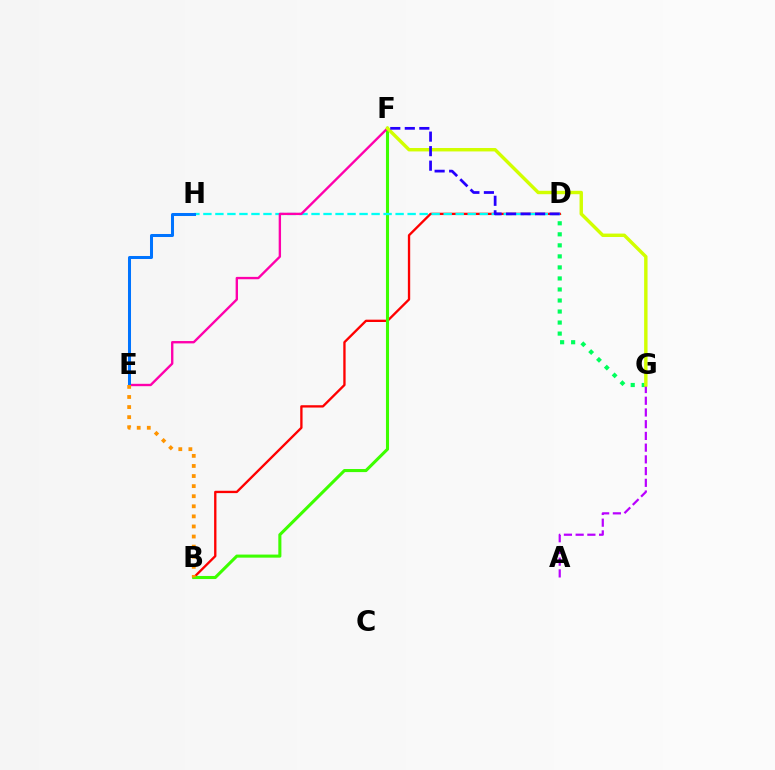{('D', 'G'): [{'color': '#00ff5c', 'line_style': 'dotted', 'thickness': 3.0}], ('B', 'D'): [{'color': '#ff0000', 'line_style': 'solid', 'thickness': 1.68}], ('B', 'F'): [{'color': '#3dff00', 'line_style': 'solid', 'thickness': 2.22}], ('D', 'H'): [{'color': '#00fff6', 'line_style': 'dashed', 'thickness': 1.63}], ('A', 'G'): [{'color': '#b900ff', 'line_style': 'dashed', 'thickness': 1.59}], ('E', 'F'): [{'color': '#ff00ac', 'line_style': 'solid', 'thickness': 1.7}], ('F', 'G'): [{'color': '#d1ff00', 'line_style': 'solid', 'thickness': 2.46}], ('E', 'H'): [{'color': '#0074ff', 'line_style': 'solid', 'thickness': 2.17}], ('D', 'F'): [{'color': '#2500ff', 'line_style': 'dashed', 'thickness': 1.97}], ('B', 'E'): [{'color': '#ff9400', 'line_style': 'dotted', 'thickness': 2.74}]}